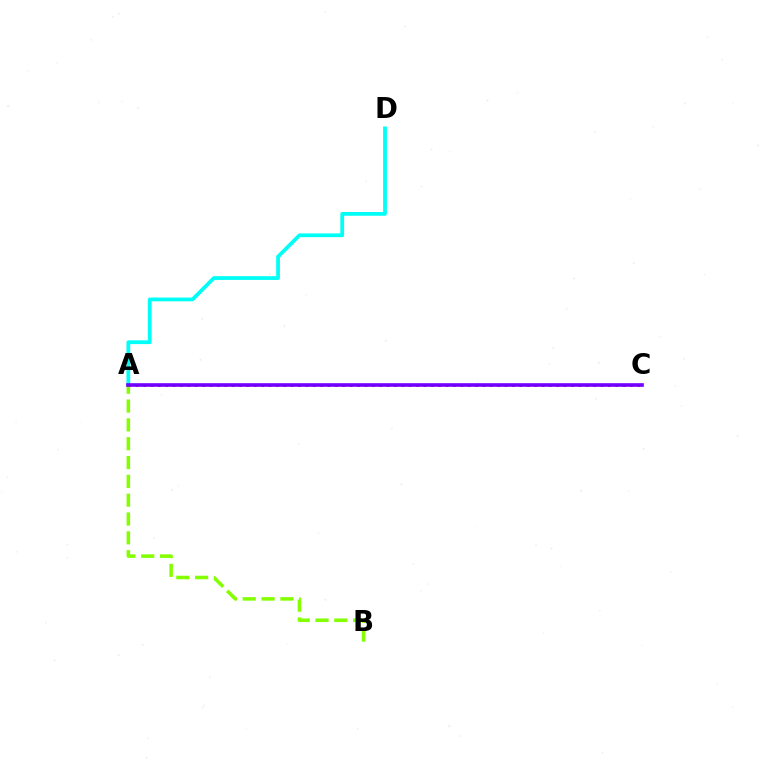{('A', 'C'): [{'color': '#ff0000', 'line_style': 'dotted', 'thickness': 2.0}, {'color': '#7200ff', 'line_style': 'solid', 'thickness': 2.61}], ('A', 'D'): [{'color': '#00fff6', 'line_style': 'solid', 'thickness': 2.71}], ('A', 'B'): [{'color': '#84ff00', 'line_style': 'dashed', 'thickness': 2.56}]}